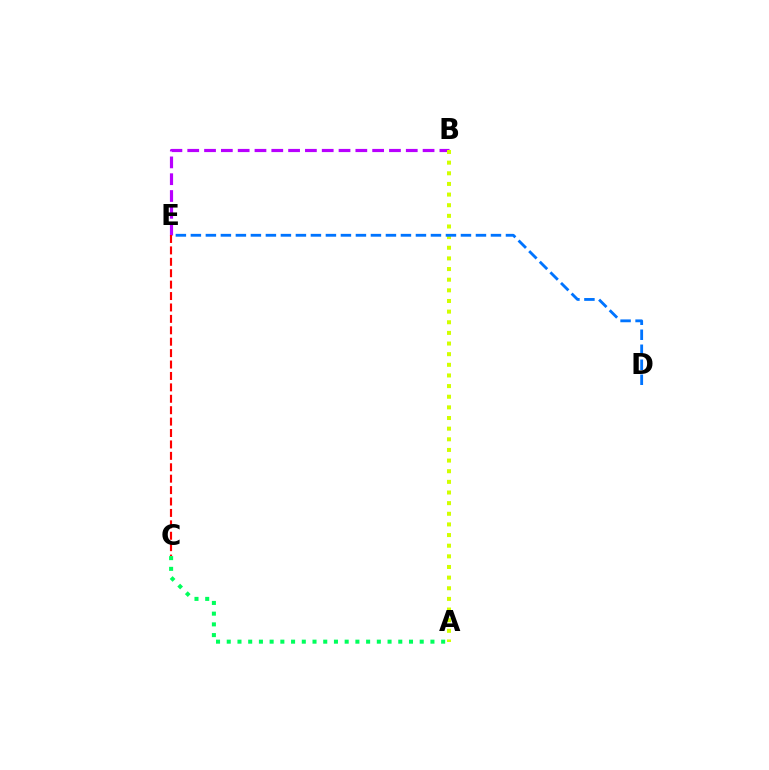{('B', 'E'): [{'color': '#b900ff', 'line_style': 'dashed', 'thickness': 2.28}], ('A', 'B'): [{'color': '#d1ff00', 'line_style': 'dotted', 'thickness': 2.89}], ('A', 'C'): [{'color': '#00ff5c', 'line_style': 'dotted', 'thickness': 2.91}], ('D', 'E'): [{'color': '#0074ff', 'line_style': 'dashed', 'thickness': 2.04}], ('C', 'E'): [{'color': '#ff0000', 'line_style': 'dashed', 'thickness': 1.55}]}